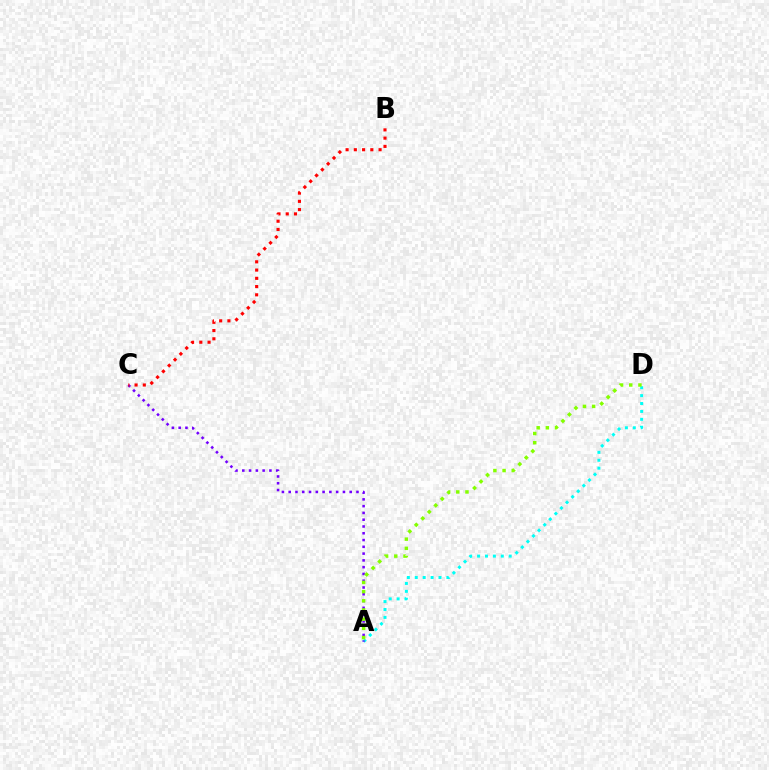{('A', 'D'): [{'color': '#00fff6', 'line_style': 'dotted', 'thickness': 2.15}, {'color': '#84ff00', 'line_style': 'dotted', 'thickness': 2.5}], ('A', 'C'): [{'color': '#7200ff', 'line_style': 'dotted', 'thickness': 1.84}], ('B', 'C'): [{'color': '#ff0000', 'line_style': 'dotted', 'thickness': 2.24}]}